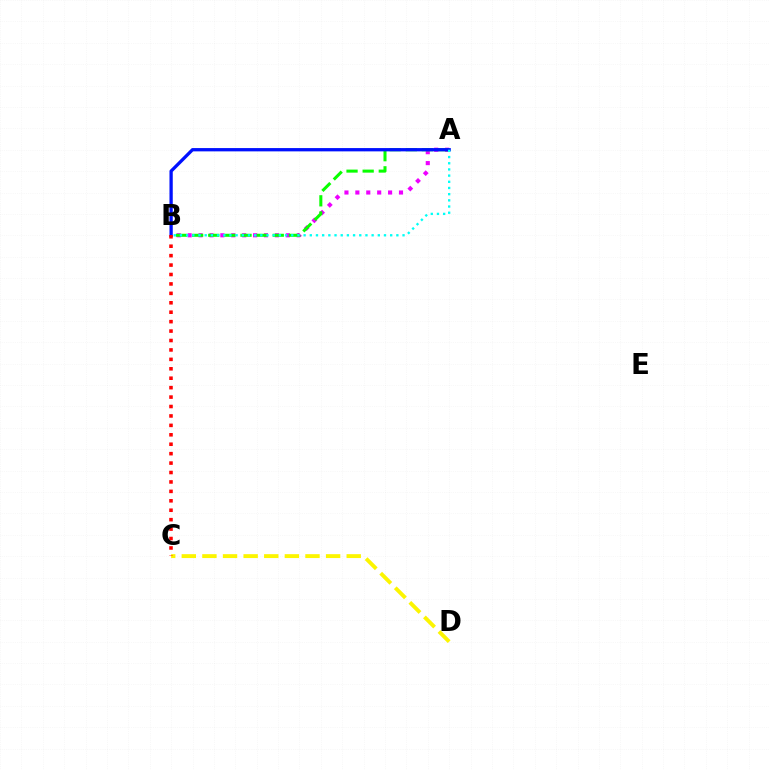{('A', 'B'): [{'color': '#ee00ff', 'line_style': 'dotted', 'thickness': 2.96}, {'color': '#08ff00', 'line_style': 'dashed', 'thickness': 2.19}, {'color': '#0010ff', 'line_style': 'solid', 'thickness': 2.37}, {'color': '#00fff6', 'line_style': 'dotted', 'thickness': 1.68}], ('C', 'D'): [{'color': '#fcf500', 'line_style': 'dashed', 'thickness': 2.8}], ('B', 'C'): [{'color': '#ff0000', 'line_style': 'dotted', 'thickness': 2.56}]}